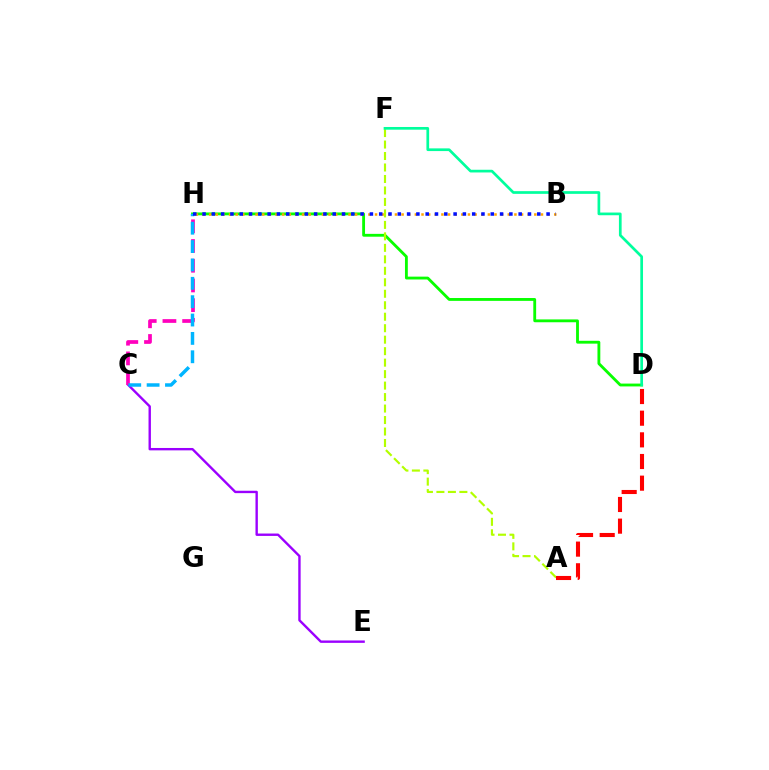{('D', 'H'): [{'color': '#08ff00', 'line_style': 'solid', 'thickness': 2.04}], ('C', 'E'): [{'color': '#9b00ff', 'line_style': 'solid', 'thickness': 1.72}], ('A', 'F'): [{'color': '#b3ff00', 'line_style': 'dashed', 'thickness': 1.56}], ('D', 'F'): [{'color': '#00ff9d', 'line_style': 'solid', 'thickness': 1.94}], ('C', 'H'): [{'color': '#ff00bd', 'line_style': 'dashed', 'thickness': 2.68}, {'color': '#00b5ff', 'line_style': 'dashed', 'thickness': 2.49}], ('A', 'D'): [{'color': '#ff0000', 'line_style': 'dashed', 'thickness': 2.94}], ('B', 'H'): [{'color': '#ffa500', 'line_style': 'dotted', 'thickness': 1.8}, {'color': '#0010ff', 'line_style': 'dotted', 'thickness': 2.53}]}